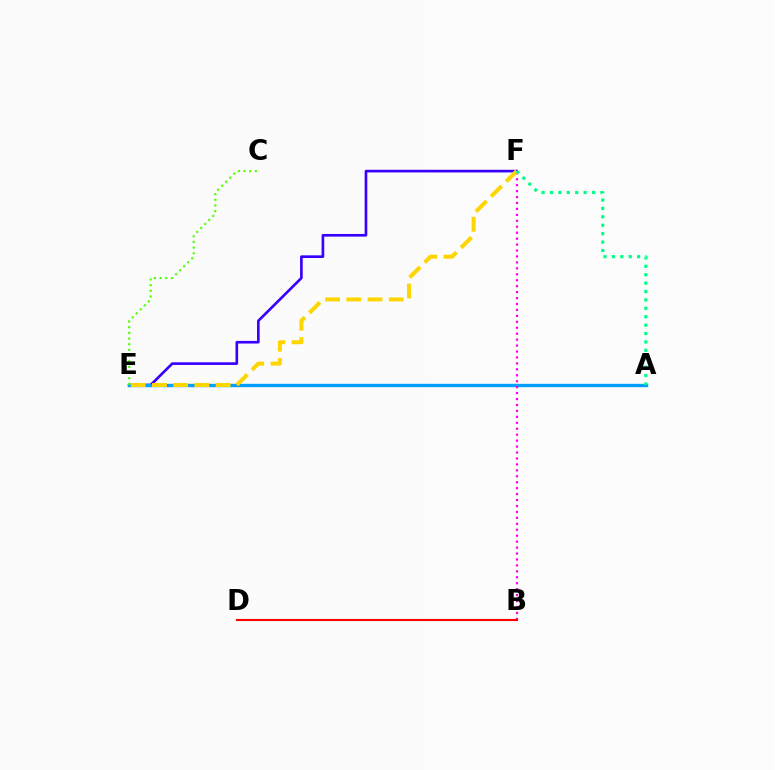{('E', 'F'): [{'color': '#3700ff', 'line_style': 'solid', 'thickness': 1.91}, {'color': '#ffd500', 'line_style': 'dashed', 'thickness': 2.88}], ('A', 'E'): [{'color': '#009eff', 'line_style': 'solid', 'thickness': 2.43}], ('B', 'F'): [{'color': '#ff00ed', 'line_style': 'dotted', 'thickness': 1.61}], ('B', 'D'): [{'color': '#ff0000', 'line_style': 'solid', 'thickness': 1.53}], ('A', 'F'): [{'color': '#00ff86', 'line_style': 'dotted', 'thickness': 2.28}], ('C', 'E'): [{'color': '#4fff00', 'line_style': 'dotted', 'thickness': 1.54}]}